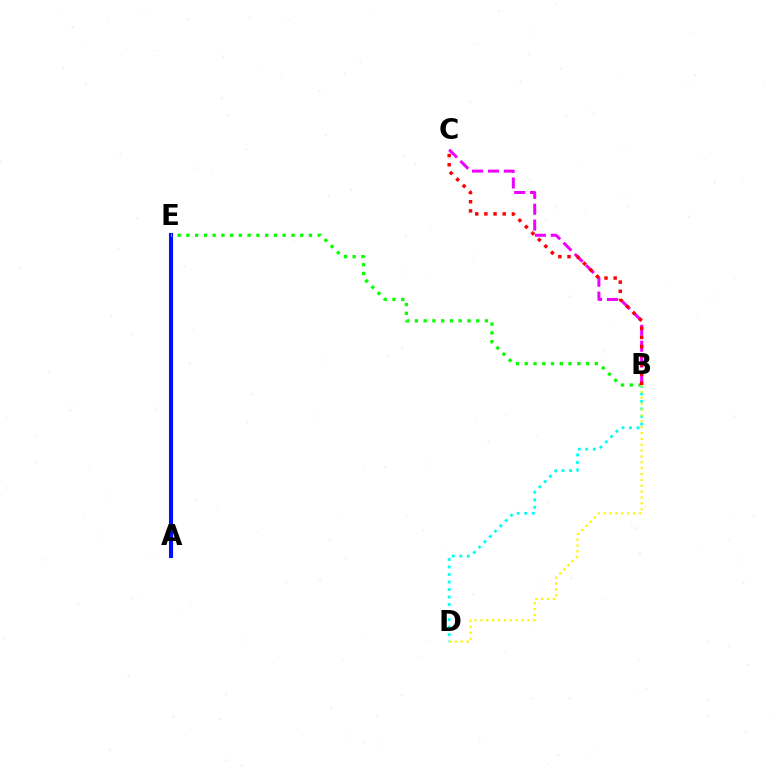{('A', 'E'): [{'color': '#0010ff', 'line_style': 'solid', 'thickness': 2.94}], ('B', 'C'): [{'color': '#ee00ff', 'line_style': 'dashed', 'thickness': 2.16}, {'color': '#ff0000', 'line_style': 'dotted', 'thickness': 2.49}], ('B', 'E'): [{'color': '#08ff00', 'line_style': 'dotted', 'thickness': 2.38}], ('B', 'D'): [{'color': '#00fff6', 'line_style': 'dotted', 'thickness': 2.04}, {'color': '#fcf500', 'line_style': 'dotted', 'thickness': 1.59}]}